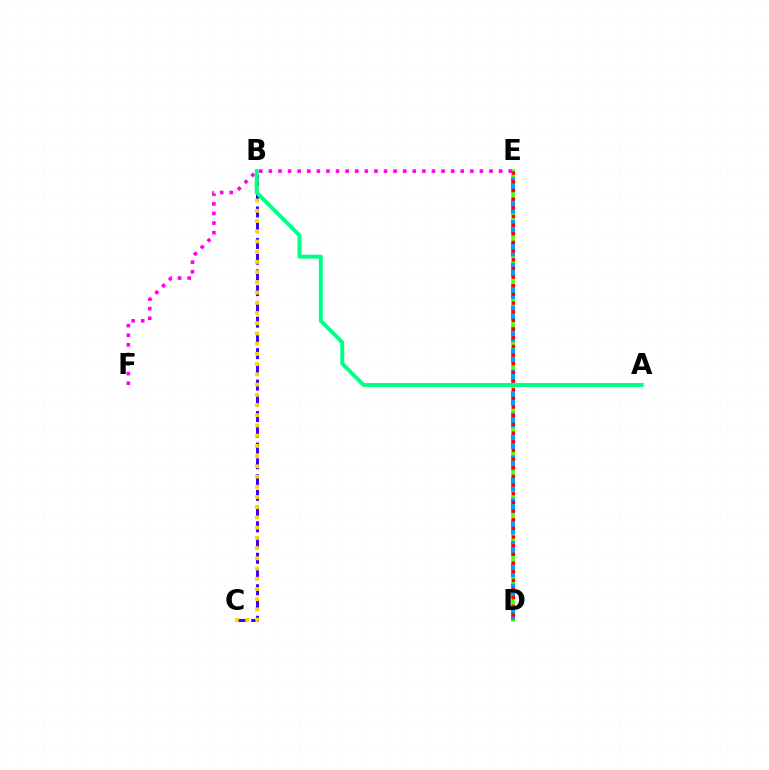{('B', 'C'): [{'color': '#3700ff', 'line_style': 'dashed', 'thickness': 2.14}, {'color': '#ffd500', 'line_style': 'dotted', 'thickness': 2.78}], ('D', 'E'): [{'color': '#4fff00', 'line_style': 'solid', 'thickness': 2.57}, {'color': '#009eff', 'line_style': 'dashed', 'thickness': 2.91}, {'color': '#ff0000', 'line_style': 'dotted', 'thickness': 2.35}], ('E', 'F'): [{'color': '#ff00ed', 'line_style': 'dotted', 'thickness': 2.61}], ('A', 'B'): [{'color': '#00ff86', 'line_style': 'solid', 'thickness': 2.83}]}